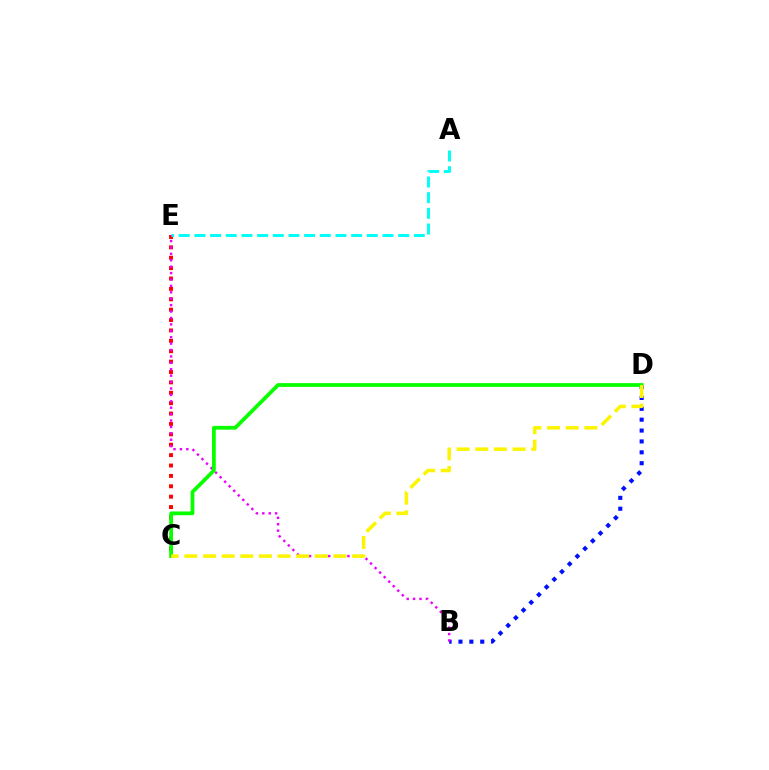{('B', 'D'): [{'color': '#0010ff', 'line_style': 'dotted', 'thickness': 2.96}], ('C', 'E'): [{'color': '#ff0000', 'line_style': 'dotted', 'thickness': 2.82}], ('A', 'E'): [{'color': '#00fff6', 'line_style': 'dashed', 'thickness': 2.13}], ('B', 'E'): [{'color': '#ee00ff', 'line_style': 'dotted', 'thickness': 1.74}], ('C', 'D'): [{'color': '#08ff00', 'line_style': 'solid', 'thickness': 2.7}, {'color': '#fcf500', 'line_style': 'dashed', 'thickness': 2.53}]}